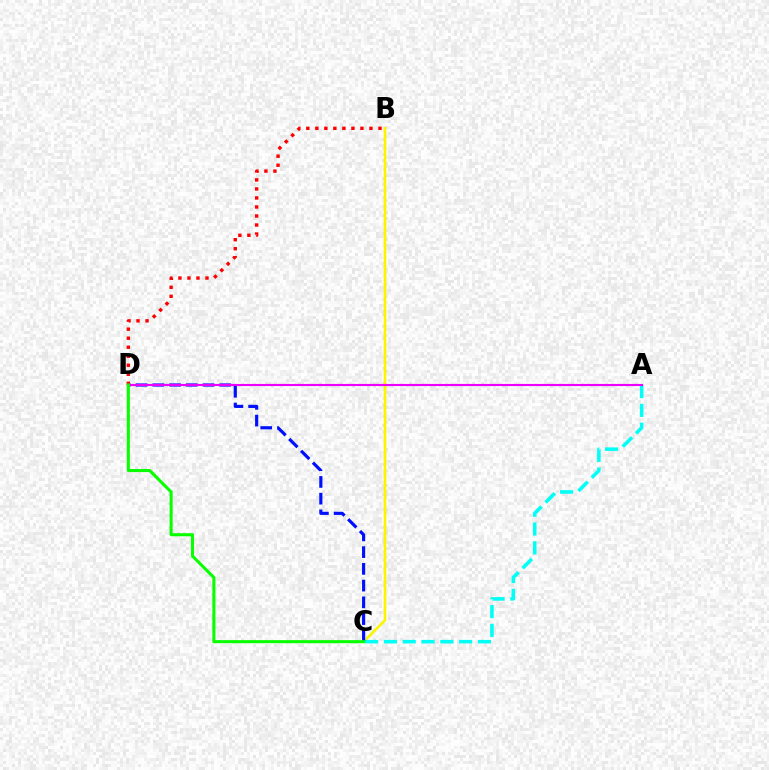{('B', 'C'): [{'color': '#fcf500', 'line_style': 'solid', 'thickness': 1.88}], ('A', 'C'): [{'color': '#00fff6', 'line_style': 'dashed', 'thickness': 2.55}], ('C', 'D'): [{'color': '#0010ff', 'line_style': 'dashed', 'thickness': 2.27}, {'color': '#08ff00', 'line_style': 'solid', 'thickness': 2.2}], ('B', 'D'): [{'color': '#ff0000', 'line_style': 'dotted', 'thickness': 2.45}], ('A', 'D'): [{'color': '#ee00ff', 'line_style': 'solid', 'thickness': 1.54}]}